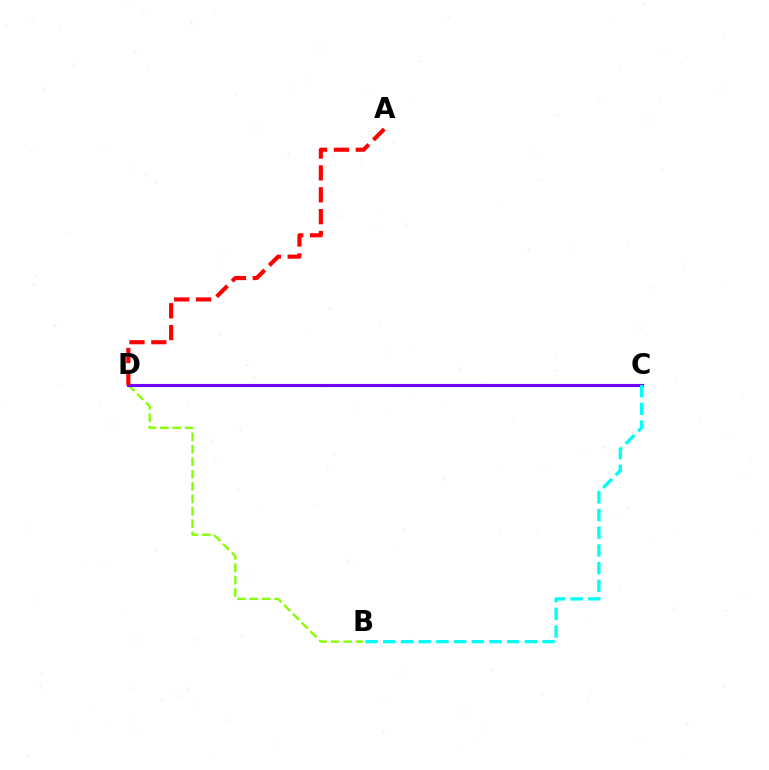{('B', 'D'): [{'color': '#84ff00', 'line_style': 'dashed', 'thickness': 1.68}], ('C', 'D'): [{'color': '#7200ff', 'line_style': 'solid', 'thickness': 2.25}], ('A', 'D'): [{'color': '#ff0000', 'line_style': 'dashed', 'thickness': 2.97}], ('B', 'C'): [{'color': '#00fff6', 'line_style': 'dashed', 'thickness': 2.4}]}